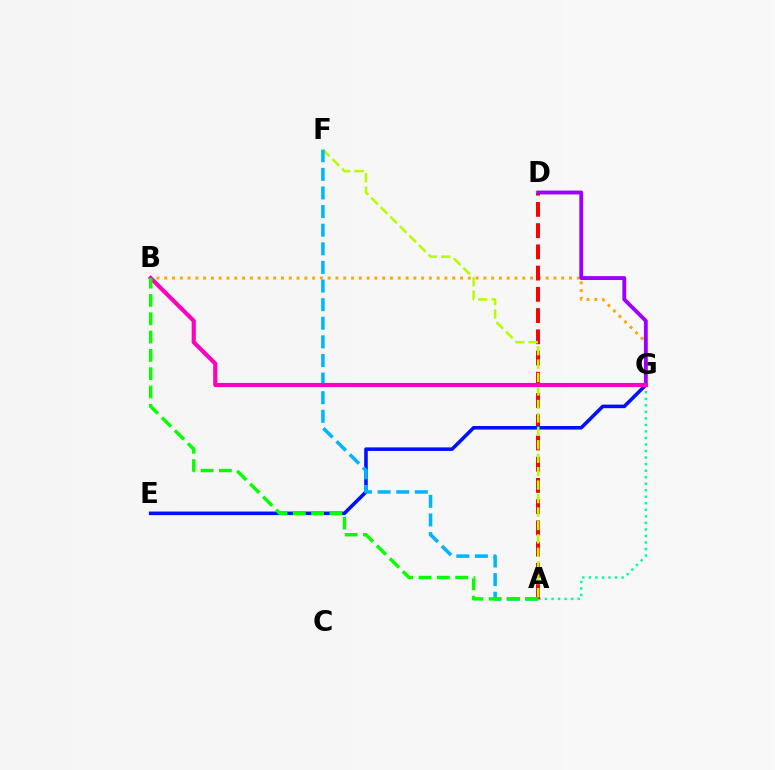{('B', 'G'): [{'color': '#ffa500', 'line_style': 'dotted', 'thickness': 2.11}, {'color': '#ff00bd', 'line_style': 'solid', 'thickness': 2.97}], ('A', 'G'): [{'color': '#00ff9d', 'line_style': 'dotted', 'thickness': 1.77}], ('A', 'D'): [{'color': '#ff0000', 'line_style': 'dashed', 'thickness': 2.88}], ('E', 'G'): [{'color': '#0010ff', 'line_style': 'solid', 'thickness': 2.57}], ('A', 'F'): [{'color': '#b3ff00', 'line_style': 'dashed', 'thickness': 1.83}, {'color': '#00b5ff', 'line_style': 'dashed', 'thickness': 2.53}], ('D', 'G'): [{'color': '#9b00ff', 'line_style': 'solid', 'thickness': 2.77}], ('A', 'B'): [{'color': '#08ff00', 'line_style': 'dashed', 'thickness': 2.49}]}